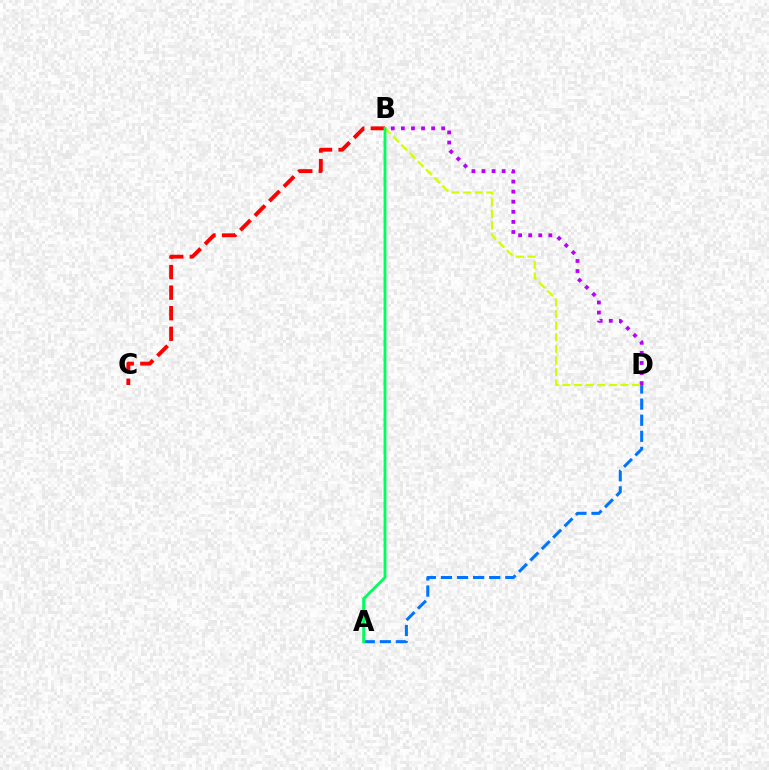{('B', 'D'): [{'color': '#b900ff', 'line_style': 'dotted', 'thickness': 2.74}, {'color': '#d1ff00', 'line_style': 'dashed', 'thickness': 1.58}], ('B', 'C'): [{'color': '#ff0000', 'line_style': 'dashed', 'thickness': 2.79}], ('A', 'D'): [{'color': '#0074ff', 'line_style': 'dashed', 'thickness': 2.19}], ('A', 'B'): [{'color': '#00ff5c', 'line_style': 'solid', 'thickness': 2.06}]}